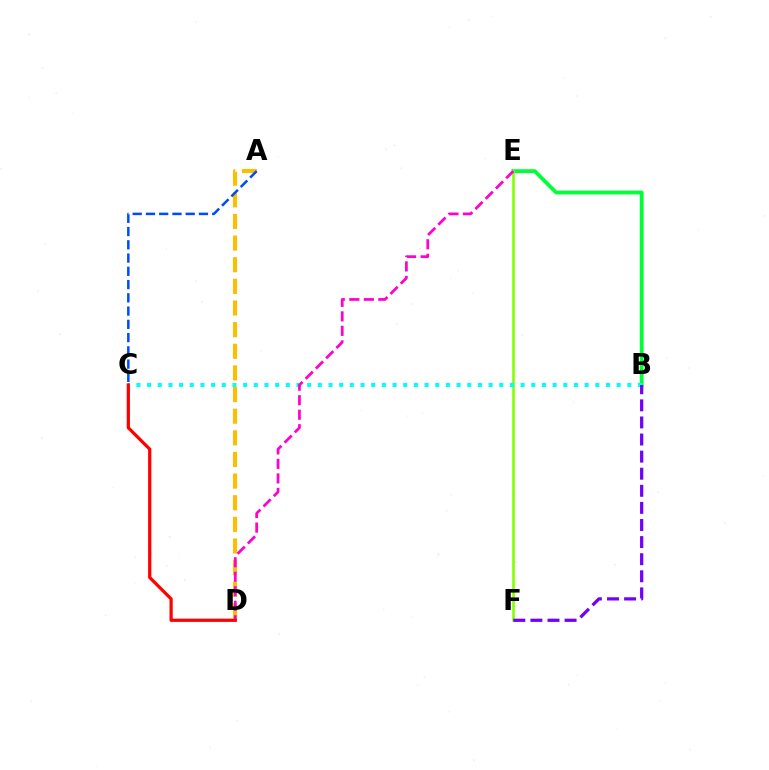{('B', 'E'): [{'color': '#00ff39', 'line_style': 'solid', 'thickness': 2.74}], ('E', 'F'): [{'color': '#84ff00', 'line_style': 'solid', 'thickness': 1.88}], ('B', 'C'): [{'color': '#00fff6', 'line_style': 'dotted', 'thickness': 2.9}], ('A', 'D'): [{'color': '#ffbd00', 'line_style': 'dashed', 'thickness': 2.94}], ('D', 'E'): [{'color': '#ff00cf', 'line_style': 'dashed', 'thickness': 1.97}], ('B', 'F'): [{'color': '#7200ff', 'line_style': 'dashed', 'thickness': 2.32}], ('C', 'D'): [{'color': '#ff0000', 'line_style': 'solid', 'thickness': 2.32}], ('A', 'C'): [{'color': '#004bff', 'line_style': 'dashed', 'thickness': 1.8}]}